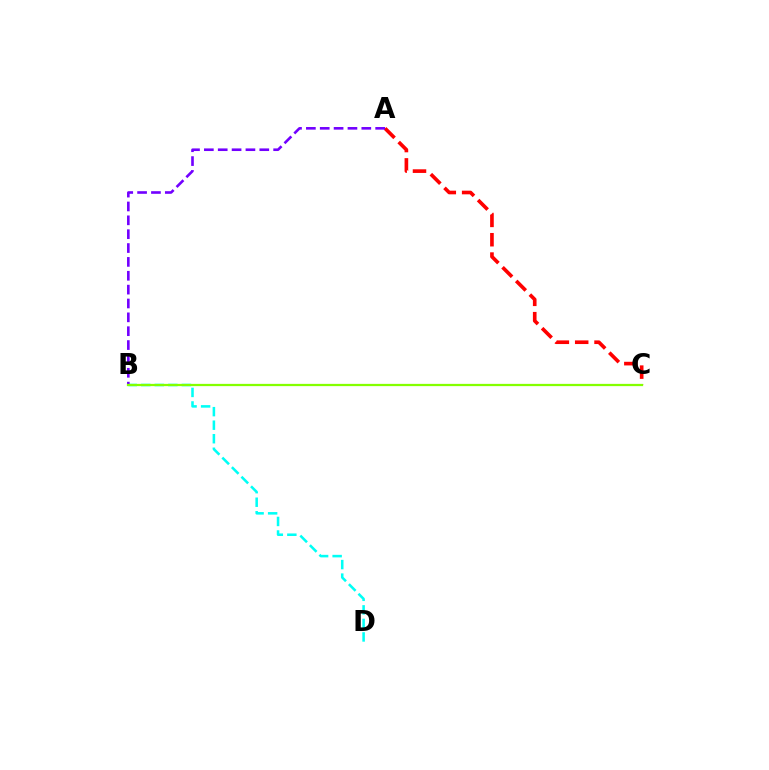{('B', 'D'): [{'color': '#00fff6', 'line_style': 'dashed', 'thickness': 1.84}], ('A', 'C'): [{'color': '#ff0000', 'line_style': 'dashed', 'thickness': 2.63}], ('A', 'B'): [{'color': '#7200ff', 'line_style': 'dashed', 'thickness': 1.88}], ('B', 'C'): [{'color': '#84ff00', 'line_style': 'solid', 'thickness': 1.63}]}